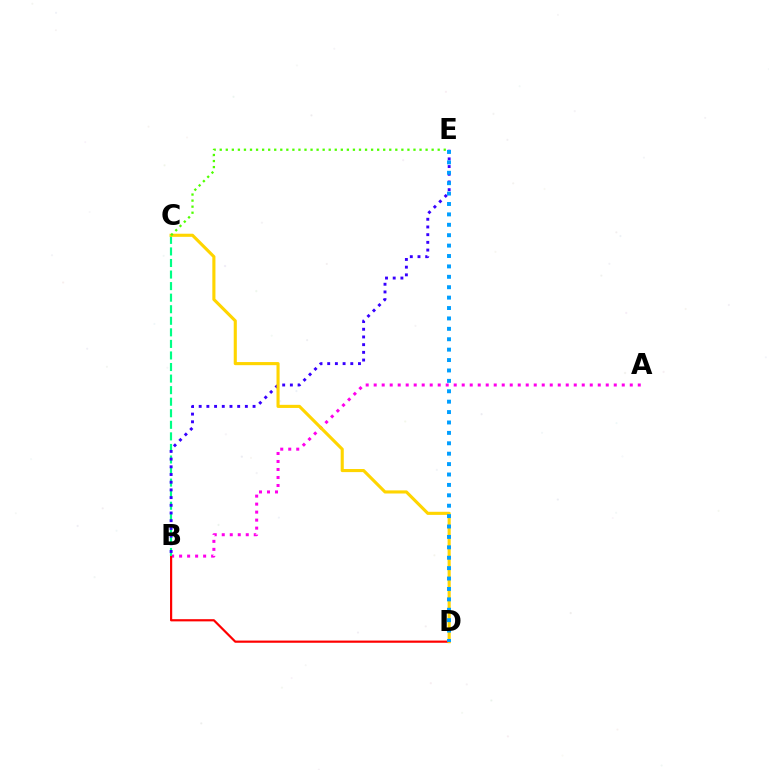{('A', 'B'): [{'color': '#ff00ed', 'line_style': 'dotted', 'thickness': 2.17}], ('B', 'D'): [{'color': '#ff0000', 'line_style': 'solid', 'thickness': 1.58}], ('B', 'C'): [{'color': '#00ff86', 'line_style': 'dashed', 'thickness': 1.57}], ('B', 'E'): [{'color': '#3700ff', 'line_style': 'dotted', 'thickness': 2.09}], ('C', 'D'): [{'color': '#ffd500', 'line_style': 'solid', 'thickness': 2.24}], ('C', 'E'): [{'color': '#4fff00', 'line_style': 'dotted', 'thickness': 1.65}], ('D', 'E'): [{'color': '#009eff', 'line_style': 'dotted', 'thickness': 2.83}]}